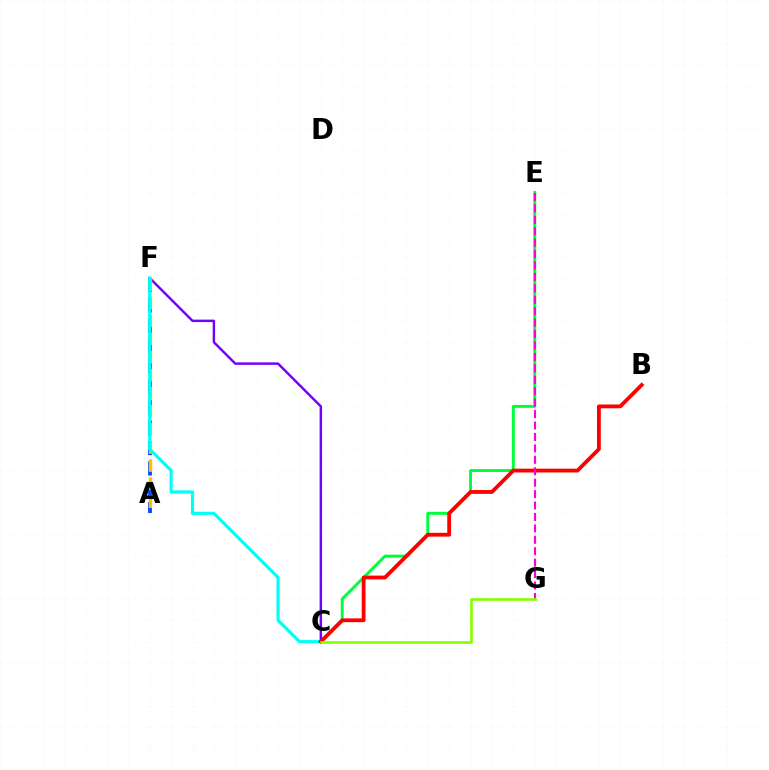{('A', 'F'): [{'color': '#004bff', 'line_style': 'dashed', 'thickness': 2.77}, {'color': '#ffbd00', 'line_style': 'dashed', 'thickness': 2.46}], ('C', 'E'): [{'color': '#00ff39', 'line_style': 'solid', 'thickness': 2.12}], ('C', 'F'): [{'color': '#7200ff', 'line_style': 'solid', 'thickness': 1.75}, {'color': '#00fff6', 'line_style': 'solid', 'thickness': 2.26}], ('B', 'C'): [{'color': '#ff0000', 'line_style': 'solid', 'thickness': 2.74}], ('E', 'G'): [{'color': '#ff00cf', 'line_style': 'dashed', 'thickness': 1.55}], ('C', 'G'): [{'color': '#84ff00', 'line_style': 'solid', 'thickness': 1.9}]}